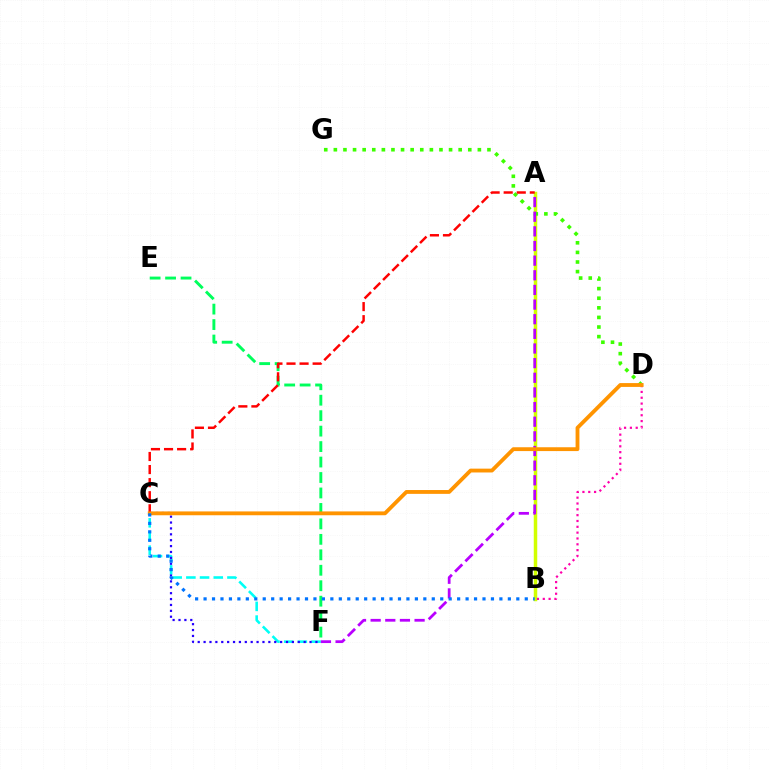{('C', 'F'): [{'color': '#00fff6', 'line_style': 'dashed', 'thickness': 1.86}, {'color': '#2500ff', 'line_style': 'dotted', 'thickness': 1.6}], ('A', 'B'): [{'color': '#d1ff00', 'line_style': 'solid', 'thickness': 2.51}], ('B', 'D'): [{'color': '#ff00ac', 'line_style': 'dotted', 'thickness': 1.58}], ('E', 'F'): [{'color': '#00ff5c', 'line_style': 'dashed', 'thickness': 2.1}], ('D', 'G'): [{'color': '#3dff00', 'line_style': 'dotted', 'thickness': 2.61}], ('A', 'C'): [{'color': '#ff0000', 'line_style': 'dashed', 'thickness': 1.78}], ('A', 'F'): [{'color': '#b900ff', 'line_style': 'dashed', 'thickness': 1.99}], ('C', 'D'): [{'color': '#ff9400', 'line_style': 'solid', 'thickness': 2.76}], ('B', 'C'): [{'color': '#0074ff', 'line_style': 'dotted', 'thickness': 2.3}]}